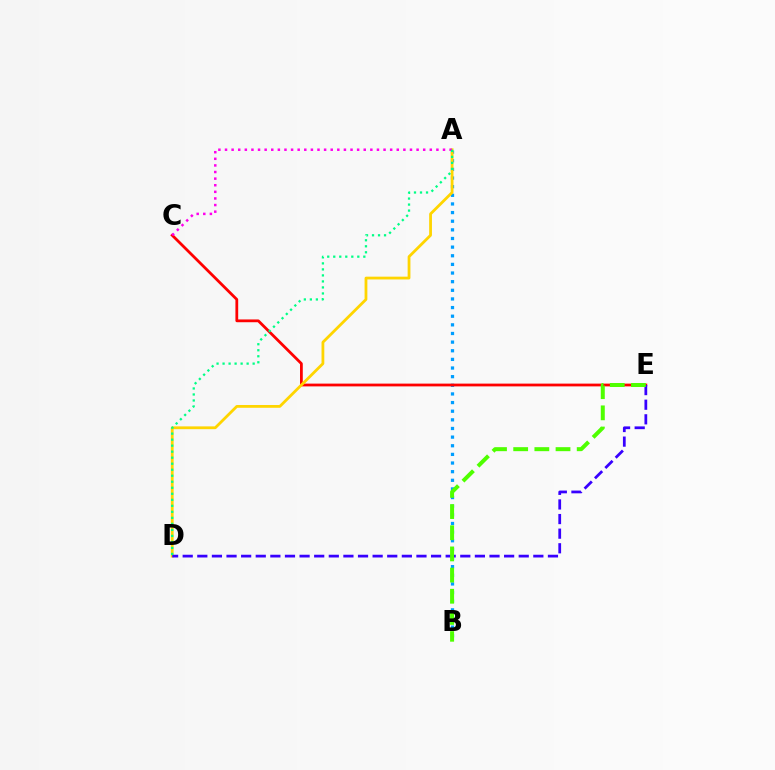{('A', 'B'): [{'color': '#009eff', 'line_style': 'dotted', 'thickness': 2.35}], ('C', 'E'): [{'color': '#ff0000', 'line_style': 'solid', 'thickness': 2.0}], ('A', 'D'): [{'color': '#ffd500', 'line_style': 'solid', 'thickness': 2.01}, {'color': '#00ff86', 'line_style': 'dotted', 'thickness': 1.63}], ('D', 'E'): [{'color': '#3700ff', 'line_style': 'dashed', 'thickness': 1.98}], ('B', 'E'): [{'color': '#4fff00', 'line_style': 'dashed', 'thickness': 2.88}], ('A', 'C'): [{'color': '#ff00ed', 'line_style': 'dotted', 'thickness': 1.79}]}